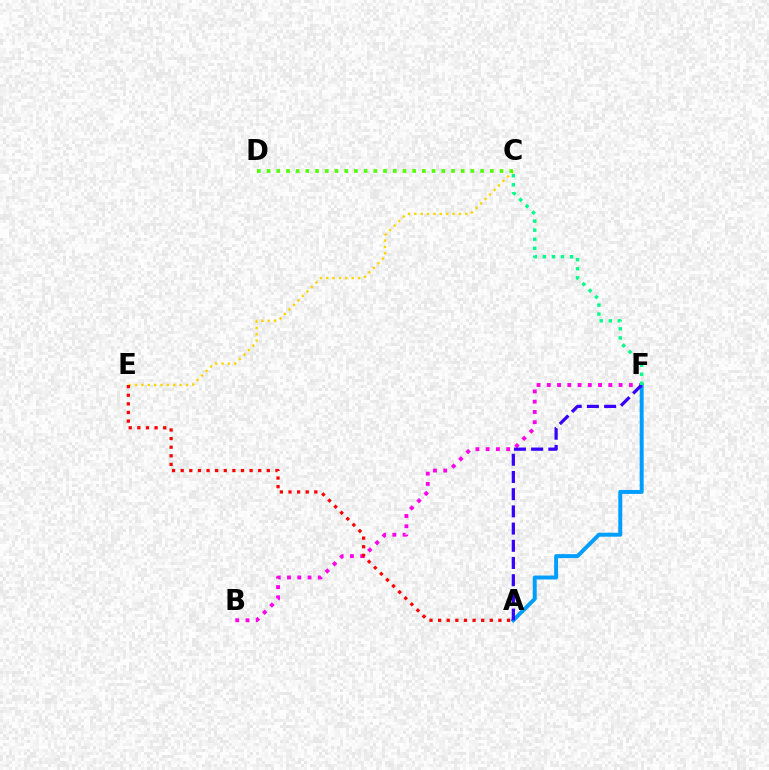{('C', 'E'): [{'color': '#ffd500', 'line_style': 'dotted', 'thickness': 1.73}], ('B', 'F'): [{'color': '#ff00ed', 'line_style': 'dotted', 'thickness': 2.79}], ('C', 'D'): [{'color': '#4fff00', 'line_style': 'dotted', 'thickness': 2.64}], ('A', 'F'): [{'color': '#009eff', 'line_style': 'solid', 'thickness': 2.84}, {'color': '#3700ff', 'line_style': 'dashed', 'thickness': 2.34}], ('A', 'E'): [{'color': '#ff0000', 'line_style': 'dotted', 'thickness': 2.34}], ('C', 'F'): [{'color': '#00ff86', 'line_style': 'dotted', 'thickness': 2.46}]}